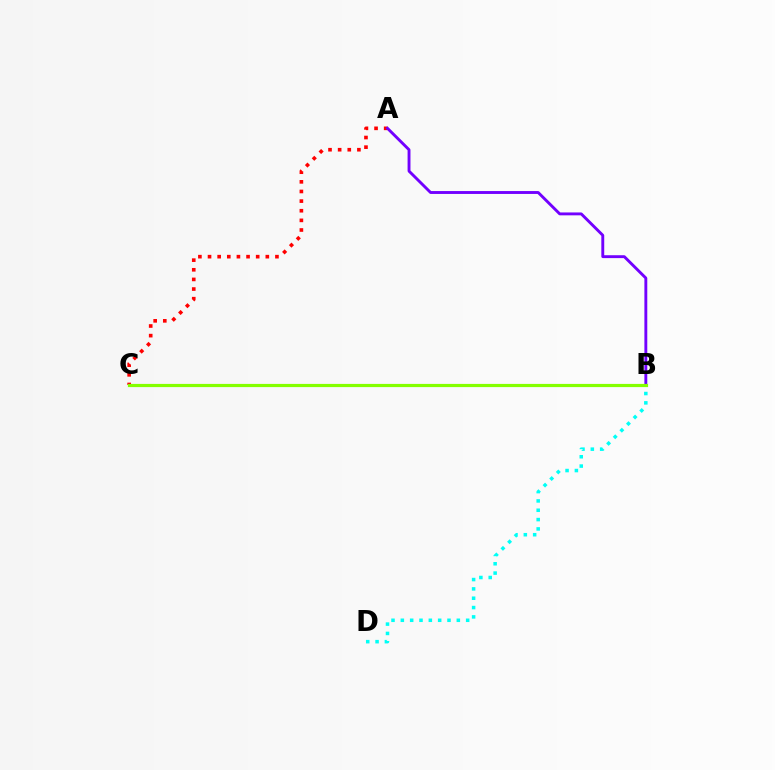{('A', 'C'): [{'color': '#ff0000', 'line_style': 'dotted', 'thickness': 2.62}], ('A', 'B'): [{'color': '#7200ff', 'line_style': 'solid', 'thickness': 2.08}], ('B', 'D'): [{'color': '#00fff6', 'line_style': 'dotted', 'thickness': 2.54}], ('B', 'C'): [{'color': '#84ff00', 'line_style': 'solid', 'thickness': 2.3}]}